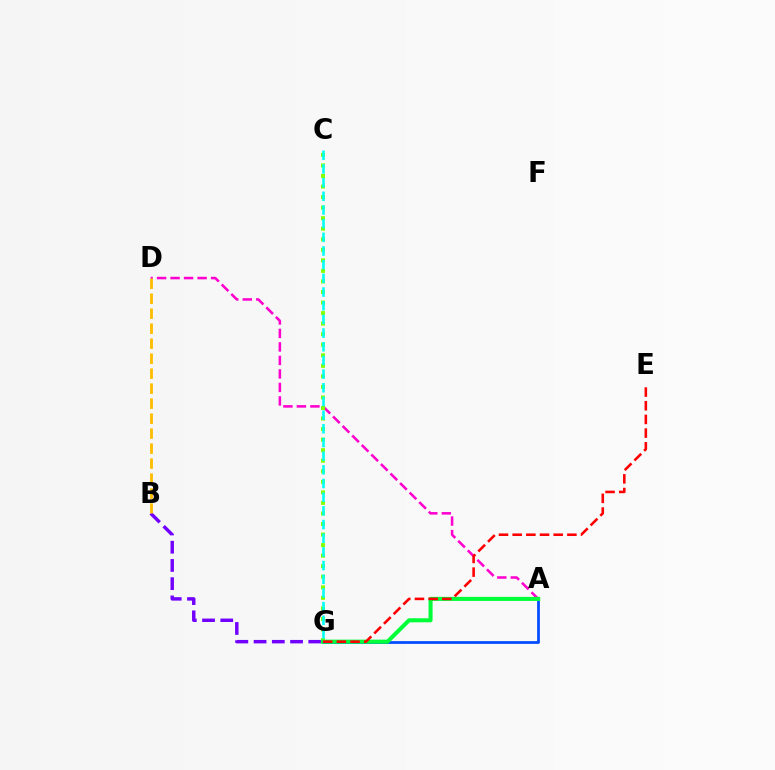{('A', 'G'): [{'color': '#004bff', 'line_style': 'solid', 'thickness': 1.98}, {'color': '#00ff39', 'line_style': 'solid', 'thickness': 2.92}], ('A', 'D'): [{'color': '#ff00cf', 'line_style': 'dashed', 'thickness': 1.83}], ('B', 'G'): [{'color': '#7200ff', 'line_style': 'dashed', 'thickness': 2.48}], ('C', 'G'): [{'color': '#84ff00', 'line_style': 'dotted', 'thickness': 2.87}, {'color': '#00fff6', 'line_style': 'dashed', 'thickness': 1.86}], ('E', 'G'): [{'color': '#ff0000', 'line_style': 'dashed', 'thickness': 1.86}], ('B', 'D'): [{'color': '#ffbd00', 'line_style': 'dashed', 'thickness': 2.04}]}